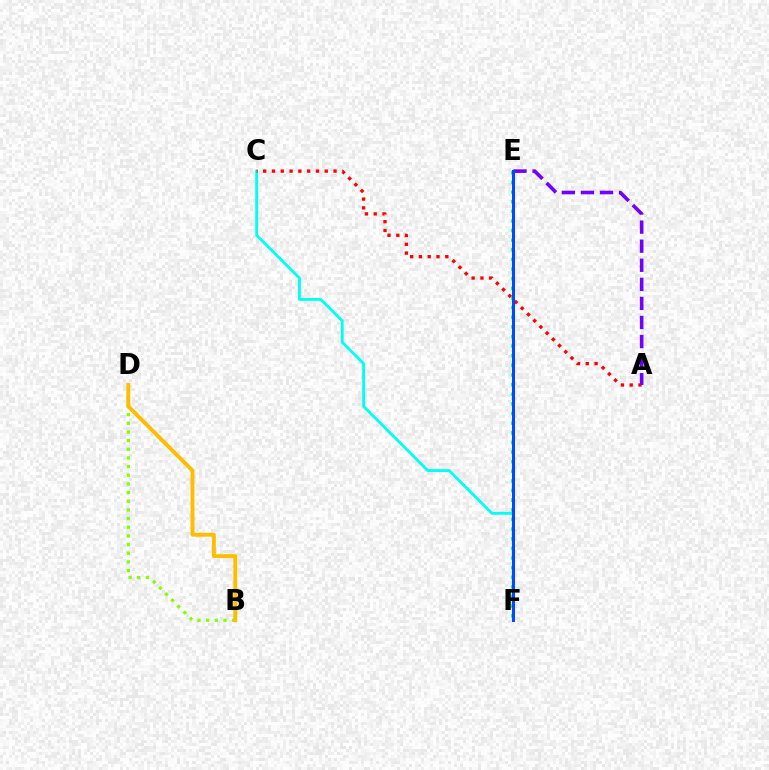{('C', 'F'): [{'color': '#00fff6', 'line_style': 'solid', 'thickness': 2.05}], ('A', 'C'): [{'color': '#ff0000', 'line_style': 'dotted', 'thickness': 2.39}], ('E', 'F'): [{'color': '#ff00cf', 'line_style': 'dotted', 'thickness': 1.87}, {'color': '#00ff39', 'line_style': 'dotted', 'thickness': 2.62}, {'color': '#004bff', 'line_style': 'solid', 'thickness': 2.19}], ('A', 'E'): [{'color': '#7200ff', 'line_style': 'dashed', 'thickness': 2.59}], ('B', 'D'): [{'color': '#84ff00', 'line_style': 'dotted', 'thickness': 2.35}, {'color': '#ffbd00', 'line_style': 'solid', 'thickness': 2.81}]}